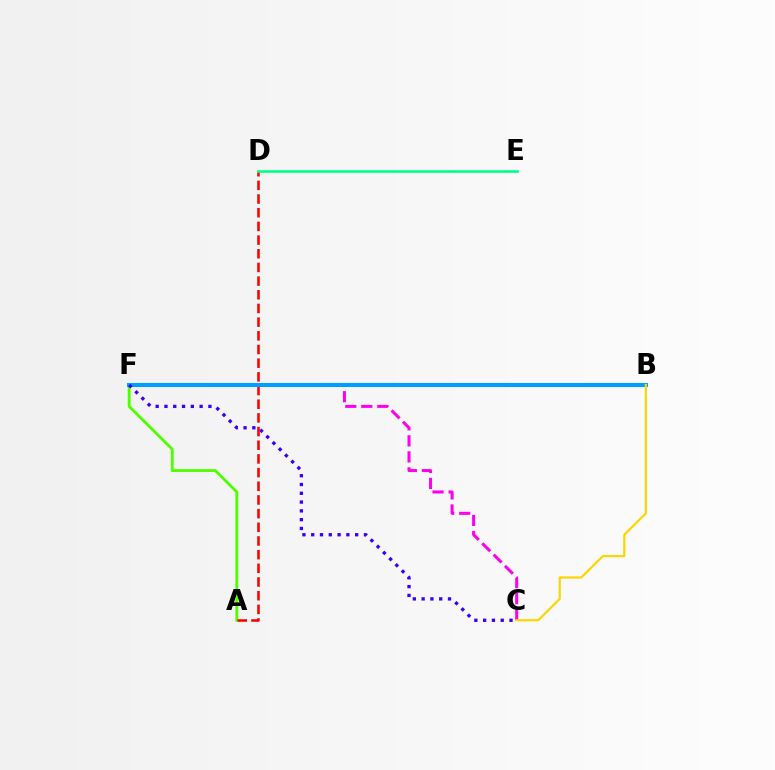{('A', 'F'): [{'color': '#4fff00', 'line_style': 'solid', 'thickness': 2.04}], ('A', 'D'): [{'color': '#ff0000', 'line_style': 'dashed', 'thickness': 1.86}], ('C', 'F'): [{'color': '#ff00ed', 'line_style': 'dashed', 'thickness': 2.18}, {'color': '#3700ff', 'line_style': 'dotted', 'thickness': 2.39}], ('B', 'F'): [{'color': '#009eff', 'line_style': 'solid', 'thickness': 2.9}], ('B', 'C'): [{'color': '#ffd500', 'line_style': 'solid', 'thickness': 1.57}], ('D', 'E'): [{'color': '#00ff86', 'line_style': 'solid', 'thickness': 1.89}]}